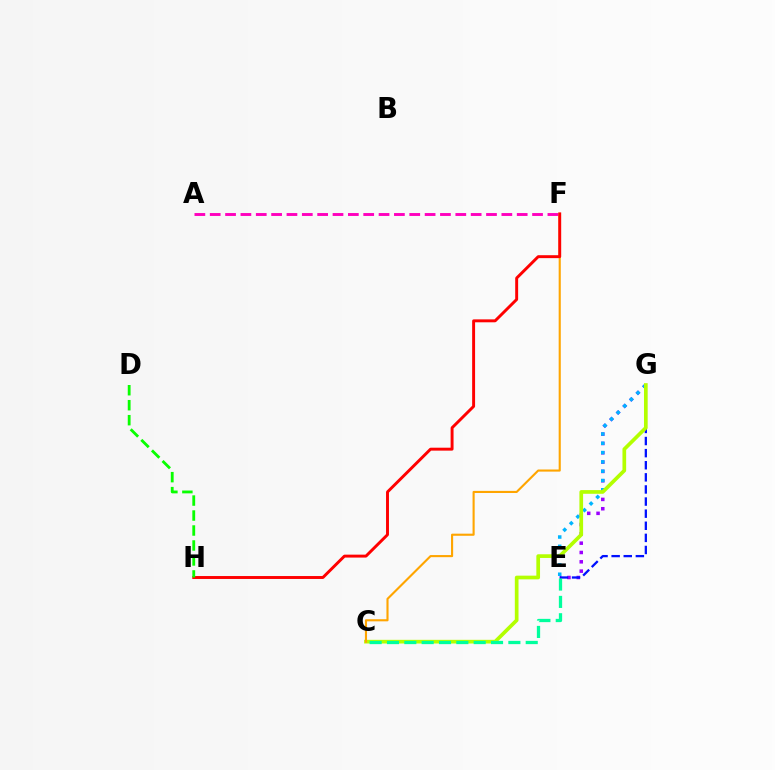{('E', 'G'): [{'color': '#9b00ff', 'line_style': 'dotted', 'thickness': 2.53}, {'color': '#0010ff', 'line_style': 'dashed', 'thickness': 1.64}, {'color': '#00b5ff', 'line_style': 'dotted', 'thickness': 2.53}], ('C', 'G'): [{'color': '#b3ff00', 'line_style': 'solid', 'thickness': 2.65}], ('C', 'F'): [{'color': '#ffa500', 'line_style': 'solid', 'thickness': 1.52}], ('A', 'F'): [{'color': '#ff00bd', 'line_style': 'dashed', 'thickness': 2.09}], ('C', 'E'): [{'color': '#00ff9d', 'line_style': 'dashed', 'thickness': 2.36}], ('F', 'H'): [{'color': '#ff0000', 'line_style': 'solid', 'thickness': 2.11}], ('D', 'H'): [{'color': '#08ff00', 'line_style': 'dashed', 'thickness': 2.03}]}